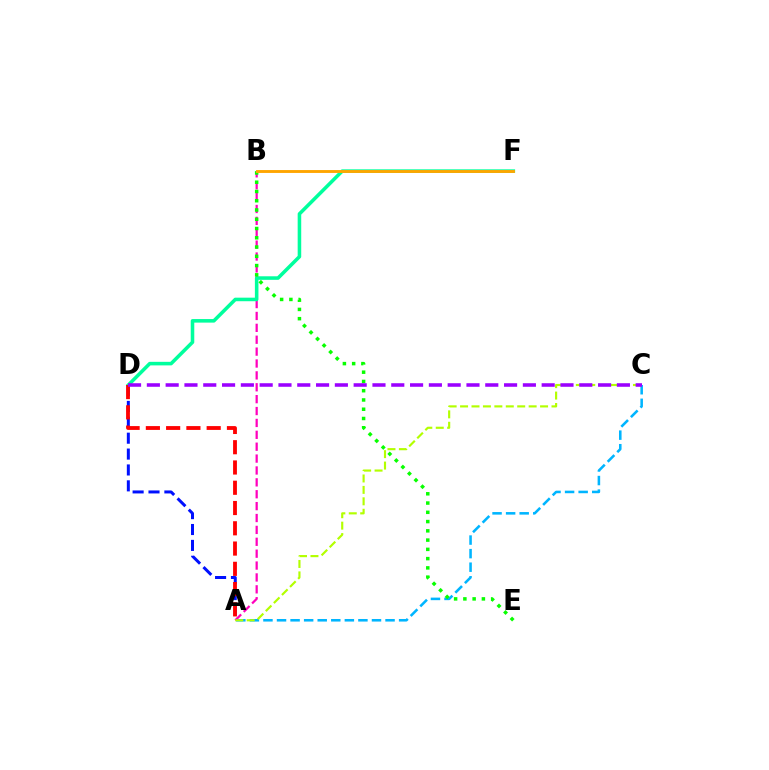{('A', 'C'): [{'color': '#00b5ff', 'line_style': 'dashed', 'thickness': 1.84}, {'color': '#b3ff00', 'line_style': 'dashed', 'thickness': 1.55}], ('A', 'B'): [{'color': '#ff00bd', 'line_style': 'dashed', 'thickness': 1.61}], ('D', 'F'): [{'color': '#00ff9d', 'line_style': 'solid', 'thickness': 2.56}], ('B', 'E'): [{'color': '#08ff00', 'line_style': 'dotted', 'thickness': 2.52}], ('A', 'D'): [{'color': '#0010ff', 'line_style': 'dashed', 'thickness': 2.16}, {'color': '#ff0000', 'line_style': 'dashed', 'thickness': 2.75}], ('C', 'D'): [{'color': '#9b00ff', 'line_style': 'dashed', 'thickness': 2.55}], ('B', 'F'): [{'color': '#ffa500', 'line_style': 'solid', 'thickness': 2.08}]}